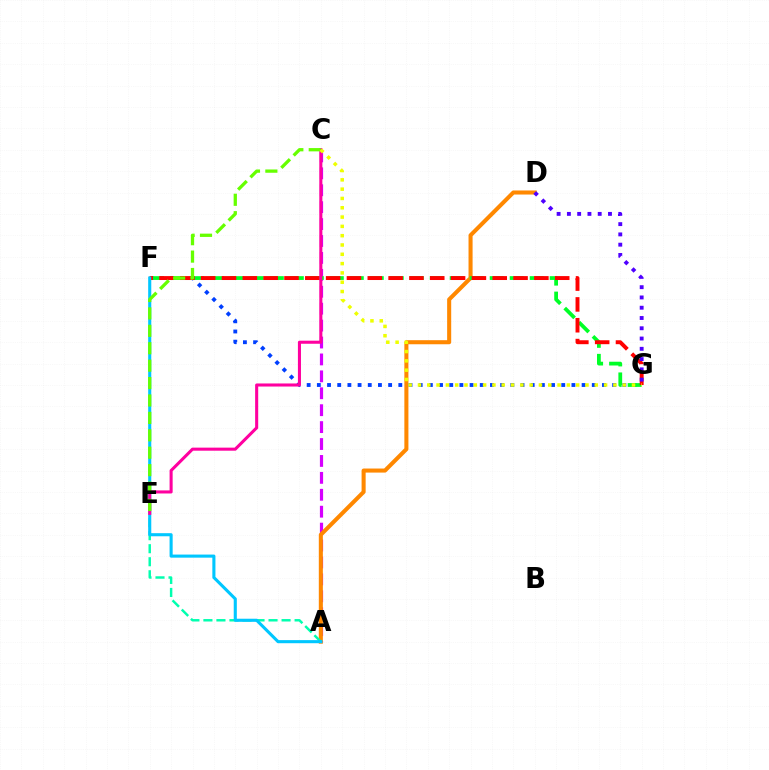{('A', 'C'): [{'color': '#d600ff', 'line_style': 'dashed', 'thickness': 2.3}], ('A', 'D'): [{'color': '#ff8800', 'line_style': 'solid', 'thickness': 2.92}], ('F', 'G'): [{'color': '#003fff', 'line_style': 'dotted', 'thickness': 2.77}, {'color': '#00ff27', 'line_style': 'dashed', 'thickness': 2.72}, {'color': '#ff0000', 'line_style': 'dashed', 'thickness': 2.83}], ('A', 'E'): [{'color': '#00ffaf', 'line_style': 'dashed', 'thickness': 1.77}], ('A', 'F'): [{'color': '#00c7ff', 'line_style': 'solid', 'thickness': 2.23}], ('D', 'G'): [{'color': '#4f00ff', 'line_style': 'dotted', 'thickness': 2.79}], ('C', 'E'): [{'color': '#ff00a0', 'line_style': 'solid', 'thickness': 2.21}, {'color': '#66ff00', 'line_style': 'dashed', 'thickness': 2.37}], ('C', 'G'): [{'color': '#eeff00', 'line_style': 'dotted', 'thickness': 2.53}]}